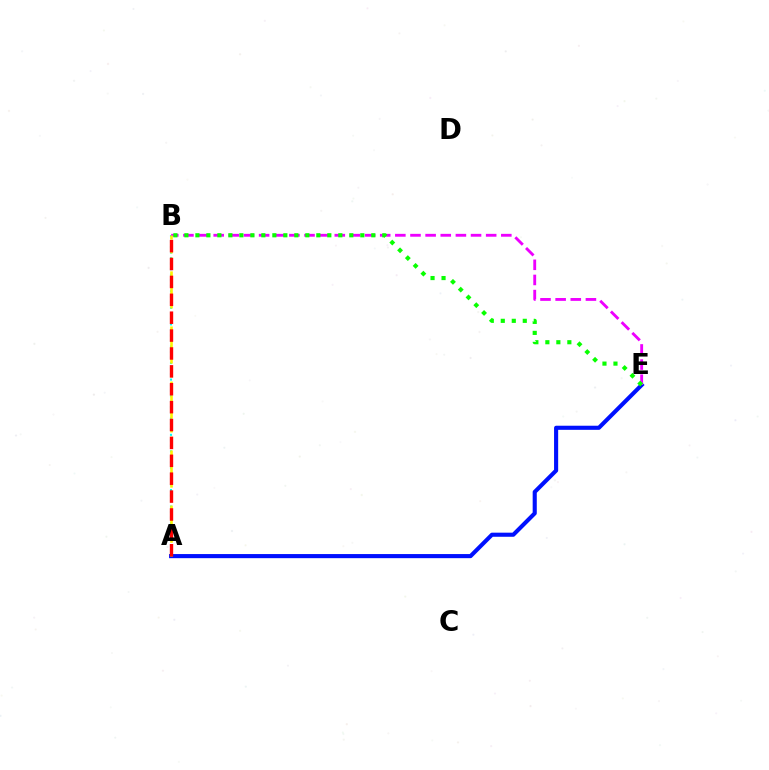{('A', 'E'): [{'color': '#0010ff', 'line_style': 'solid', 'thickness': 2.95}], ('A', 'B'): [{'color': '#00fff6', 'line_style': 'dotted', 'thickness': 1.5}, {'color': '#fcf500', 'line_style': 'dashed', 'thickness': 1.87}, {'color': '#ff0000', 'line_style': 'dashed', 'thickness': 2.43}], ('B', 'E'): [{'color': '#ee00ff', 'line_style': 'dashed', 'thickness': 2.06}, {'color': '#08ff00', 'line_style': 'dotted', 'thickness': 2.99}]}